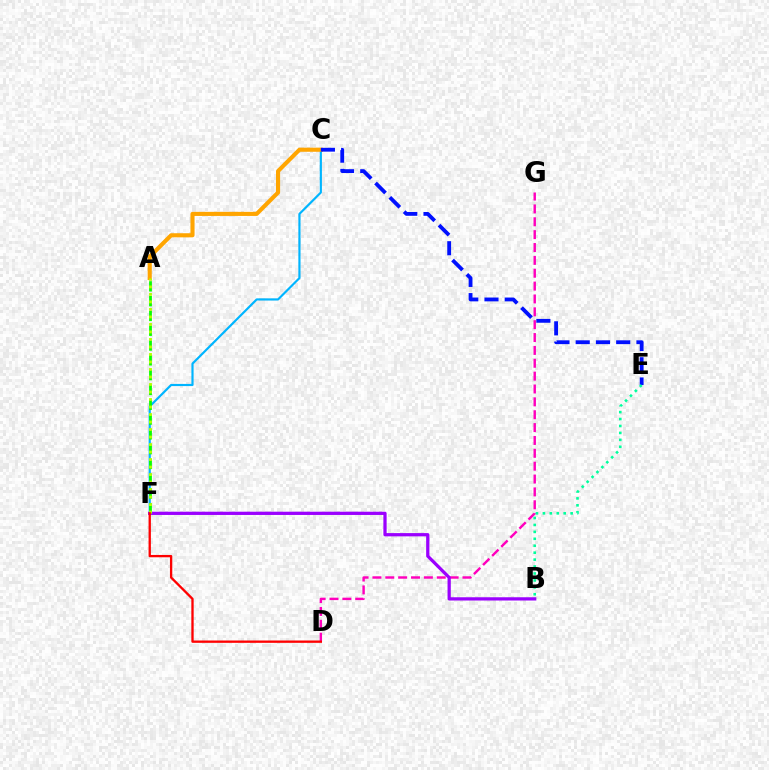{('D', 'G'): [{'color': '#ff00bd', 'line_style': 'dashed', 'thickness': 1.75}], ('C', 'F'): [{'color': '#00b5ff', 'line_style': 'solid', 'thickness': 1.57}], ('A', 'C'): [{'color': '#ffa500', 'line_style': 'solid', 'thickness': 2.95}], ('C', 'E'): [{'color': '#0010ff', 'line_style': 'dashed', 'thickness': 2.75}], ('B', 'F'): [{'color': '#9b00ff', 'line_style': 'solid', 'thickness': 2.34}], ('A', 'F'): [{'color': '#08ff00', 'line_style': 'dashed', 'thickness': 2.01}, {'color': '#b3ff00', 'line_style': 'dotted', 'thickness': 2.04}], ('B', 'E'): [{'color': '#00ff9d', 'line_style': 'dotted', 'thickness': 1.88}], ('D', 'F'): [{'color': '#ff0000', 'line_style': 'solid', 'thickness': 1.67}]}